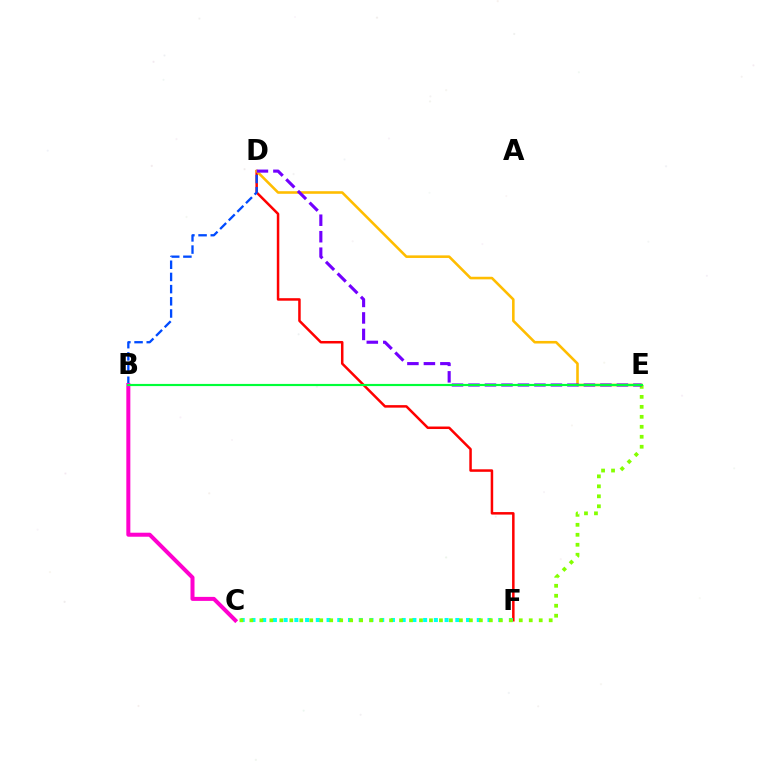{('D', 'F'): [{'color': '#ff0000', 'line_style': 'solid', 'thickness': 1.81}], ('C', 'F'): [{'color': '#00fff6', 'line_style': 'dotted', 'thickness': 2.92}], ('C', 'E'): [{'color': '#84ff00', 'line_style': 'dotted', 'thickness': 2.71}], ('D', 'E'): [{'color': '#ffbd00', 'line_style': 'solid', 'thickness': 1.86}, {'color': '#7200ff', 'line_style': 'dashed', 'thickness': 2.24}], ('B', 'D'): [{'color': '#004bff', 'line_style': 'dashed', 'thickness': 1.66}], ('B', 'C'): [{'color': '#ff00cf', 'line_style': 'solid', 'thickness': 2.89}], ('B', 'E'): [{'color': '#00ff39', 'line_style': 'solid', 'thickness': 1.56}]}